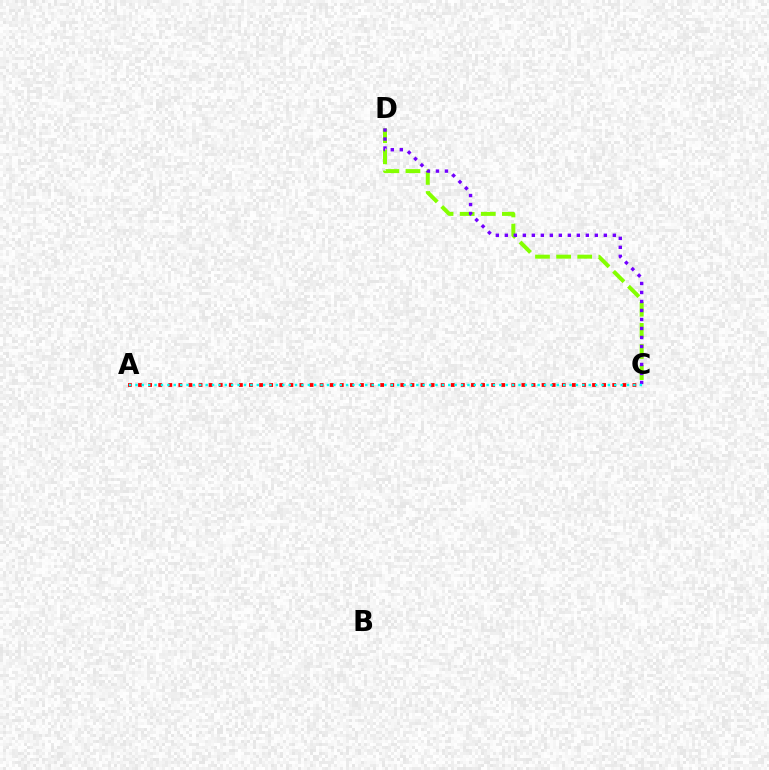{('C', 'D'): [{'color': '#84ff00', 'line_style': 'dashed', 'thickness': 2.87}, {'color': '#7200ff', 'line_style': 'dotted', 'thickness': 2.45}], ('A', 'C'): [{'color': '#ff0000', 'line_style': 'dotted', 'thickness': 2.74}, {'color': '#00fff6', 'line_style': 'dotted', 'thickness': 1.73}]}